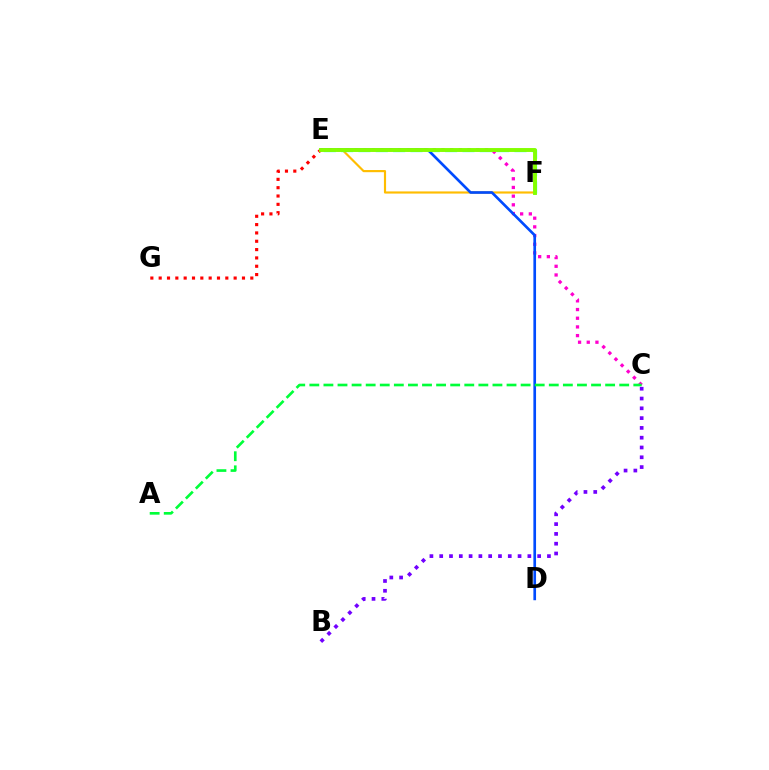{('E', 'F'): [{'color': '#ffbd00', 'line_style': 'solid', 'thickness': 1.55}, {'color': '#00fff6', 'line_style': 'dashed', 'thickness': 2.35}, {'color': '#84ff00', 'line_style': 'solid', 'thickness': 2.81}], ('C', 'E'): [{'color': '#ff00cf', 'line_style': 'dotted', 'thickness': 2.36}], ('E', 'G'): [{'color': '#ff0000', 'line_style': 'dotted', 'thickness': 2.26}], ('B', 'C'): [{'color': '#7200ff', 'line_style': 'dotted', 'thickness': 2.66}], ('D', 'E'): [{'color': '#004bff', 'line_style': 'solid', 'thickness': 1.92}], ('A', 'C'): [{'color': '#00ff39', 'line_style': 'dashed', 'thickness': 1.91}]}